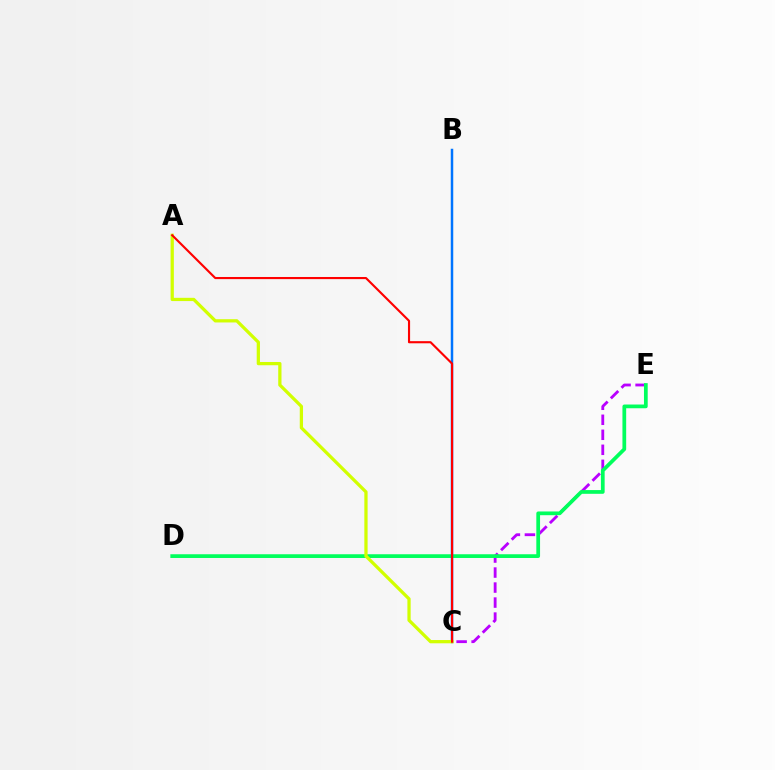{('C', 'E'): [{'color': '#b900ff', 'line_style': 'dashed', 'thickness': 2.04}], ('D', 'E'): [{'color': '#00ff5c', 'line_style': 'solid', 'thickness': 2.69}], ('B', 'C'): [{'color': '#0074ff', 'line_style': 'solid', 'thickness': 1.79}], ('A', 'C'): [{'color': '#d1ff00', 'line_style': 'solid', 'thickness': 2.34}, {'color': '#ff0000', 'line_style': 'solid', 'thickness': 1.54}]}